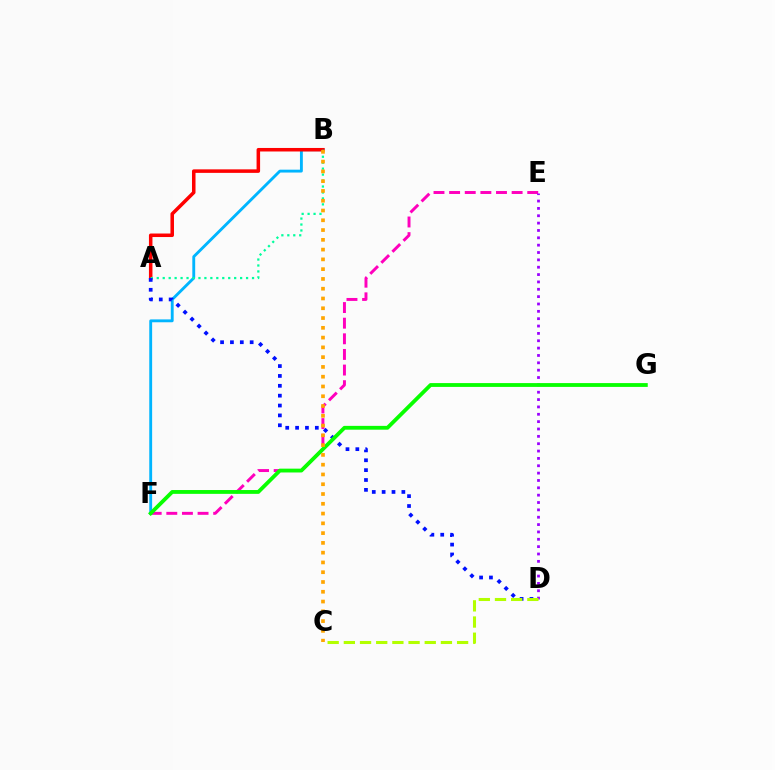{('E', 'F'): [{'color': '#ff00bd', 'line_style': 'dashed', 'thickness': 2.12}], ('B', 'F'): [{'color': '#00b5ff', 'line_style': 'solid', 'thickness': 2.06}], ('A', 'B'): [{'color': '#ff0000', 'line_style': 'solid', 'thickness': 2.53}, {'color': '#00ff9d', 'line_style': 'dotted', 'thickness': 1.62}], ('A', 'D'): [{'color': '#0010ff', 'line_style': 'dotted', 'thickness': 2.68}], ('D', 'E'): [{'color': '#9b00ff', 'line_style': 'dotted', 'thickness': 2.0}], ('C', 'D'): [{'color': '#b3ff00', 'line_style': 'dashed', 'thickness': 2.2}], ('F', 'G'): [{'color': '#08ff00', 'line_style': 'solid', 'thickness': 2.75}], ('B', 'C'): [{'color': '#ffa500', 'line_style': 'dotted', 'thickness': 2.66}]}